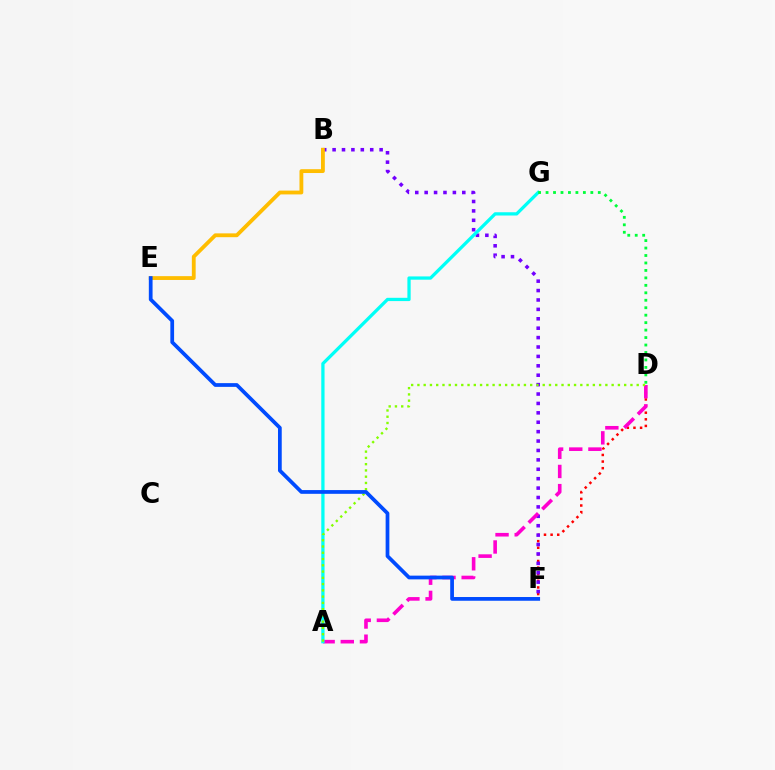{('D', 'F'): [{'color': '#ff0000', 'line_style': 'dotted', 'thickness': 1.8}], ('B', 'F'): [{'color': '#7200ff', 'line_style': 'dotted', 'thickness': 2.56}], ('A', 'D'): [{'color': '#ff00cf', 'line_style': 'dashed', 'thickness': 2.6}, {'color': '#84ff00', 'line_style': 'dotted', 'thickness': 1.7}], ('A', 'G'): [{'color': '#00fff6', 'line_style': 'solid', 'thickness': 2.35}], ('D', 'G'): [{'color': '#00ff39', 'line_style': 'dotted', 'thickness': 2.03}], ('B', 'E'): [{'color': '#ffbd00', 'line_style': 'solid', 'thickness': 2.75}], ('E', 'F'): [{'color': '#004bff', 'line_style': 'solid', 'thickness': 2.69}]}